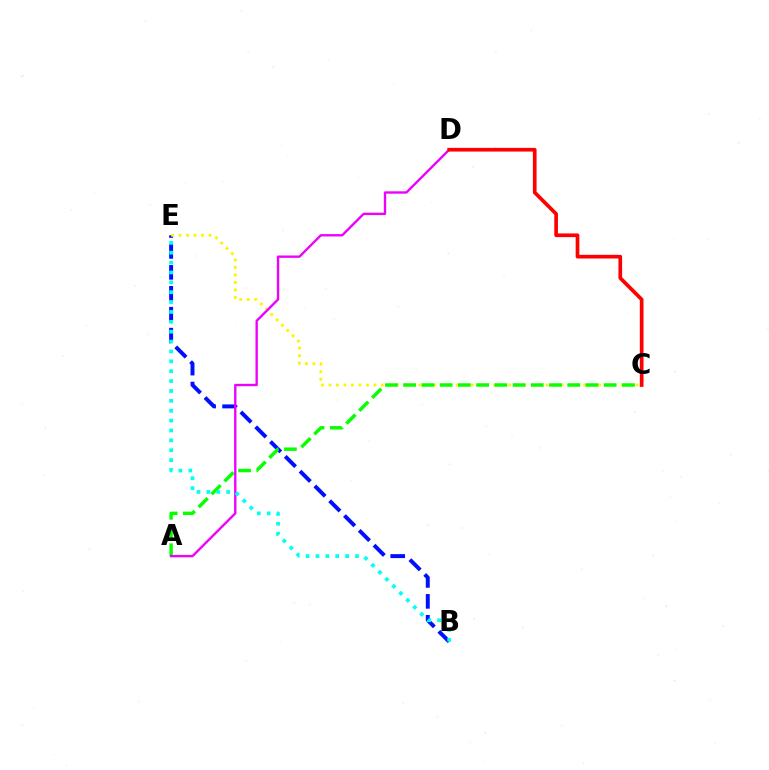{('B', 'E'): [{'color': '#0010ff', 'line_style': 'dashed', 'thickness': 2.84}, {'color': '#00fff6', 'line_style': 'dotted', 'thickness': 2.68}], ('C', 'E'): [{'color': '#fcf500', 'line_style': 'dotted', 'thickness': 2.03}], ('A', 'C'): [{'color': '#08ff00', 'line_style': 'dashed', 'thickness': 2.48}], ('A', 'D'): [{'color': '#ee00ff', 'line_style': 'solid', 'thickness': 1.7}], ('C', 'D'): [{'color': '#ff0000', 'line_style': 'solid', 'thickness': 2.65}]}